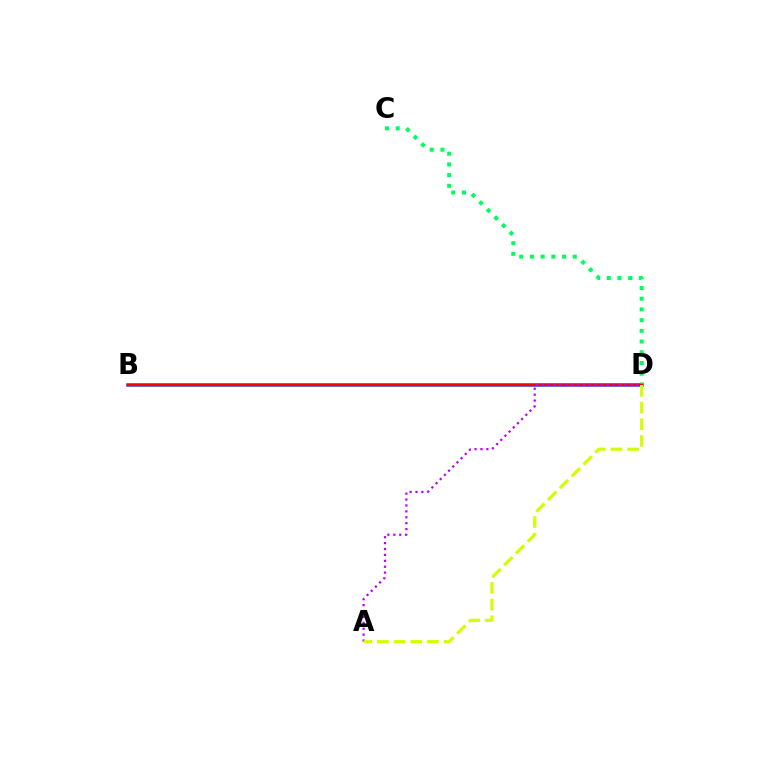{('B', 'D'): [{'color': '#0074ff', 'line_style': 'solid', 'thickness': 2.57}, {'color': '#ff0000', 'line_style': 'solid', 'thickness': 1.79}], ('C', 'D'): [{'color': '#00ff5c', 'line_style': 'dotted', 'thickness': 2.91}], ('A', 'D'): [{'color': '#b900ff', 'line_style': 'dotted', 'thickness': 1.6}, {'color': '#d1ff00', 'line_style': 'dashed', 'thickness': 2.27}]}